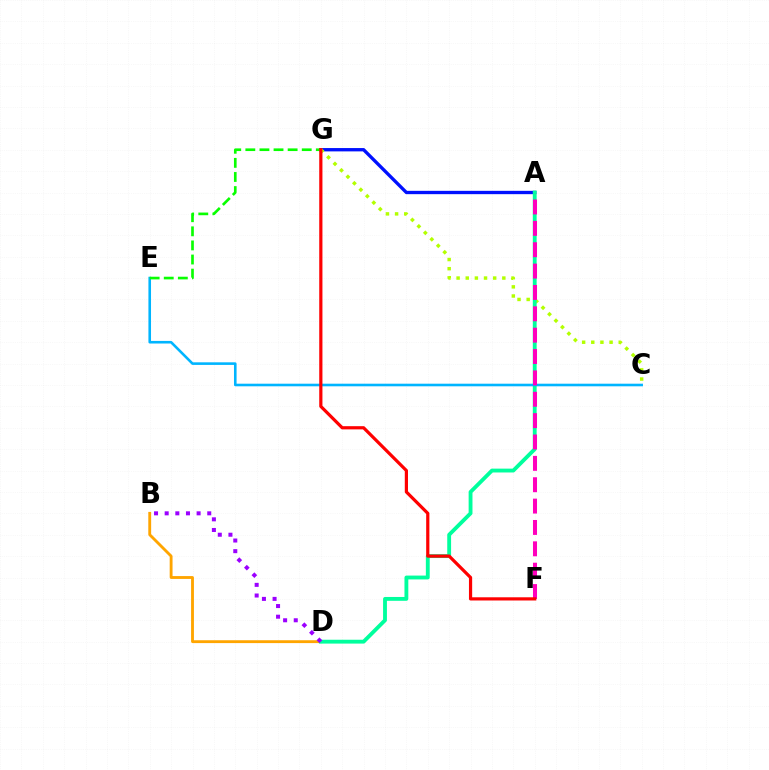{('A', 'G'): [{'color': '#0010ff', 'line_style': 'solid', 'thickness': 2.4}], ('C', 'G'): [{'color': '#b3ff00', 'line_style': 'dotted', 'thickness': 2.49}], ('B', 'D'): [{'color': '#ffa500', 'line_style': 'solid', 'thickness': 2.05}, {'color': '#9b00ff', 'line_style': 'dotted', 'thickness': 2.89}], ('A', 'D'): [{'color': '#00ff9d', 'line_style': 'solid', 'thickness': 2.77}], ('C', 'E'): [{'color': '#00b5ff', 'line_style': 'solid', 'thickness': 1.87}], ('E', 'G'): [{'color': '#08ff00', 'line_style': 'dashed', 'thickness': 1.92}], ('A', 'F'): [{'color': '#ff00bd', 'line_style': 'dashed', 'thickness': 2.9}], ('F', 'G'): [{'color': '#ff0000', 'line_style': 'solid', 'thickness': 2.3}]}